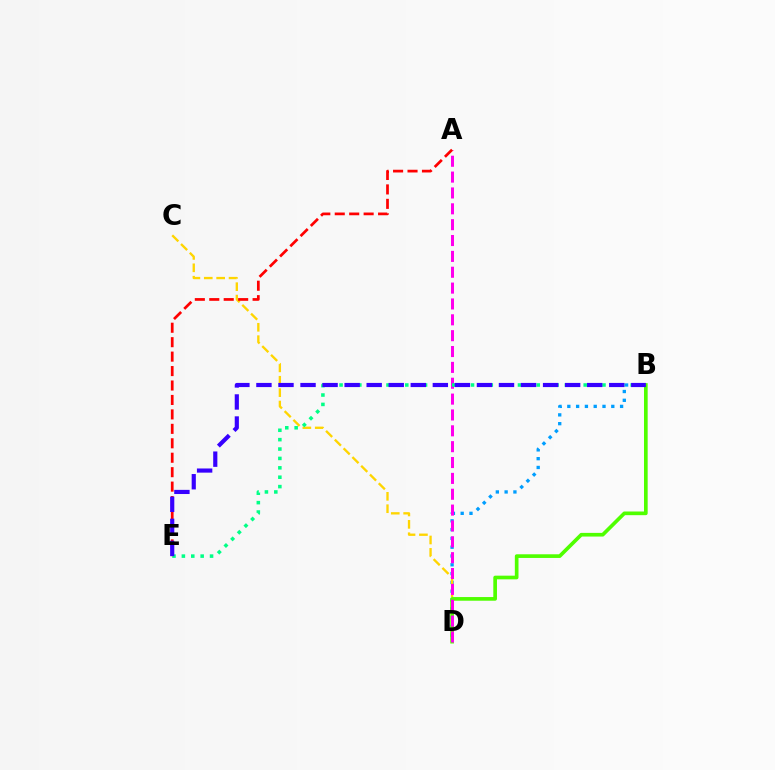{('B', 'D'): [{'color': '#009eff', 'line_style': 'dotted', 'thickness': 2.39}, {'color': '#4fff00', 'line_style': 'solid', 'thickness': 2.64}], ('C', 'D'): [{'color': '#ffd500', 'line_style': 'dashed', 'thickness': 1.68}], ('A', 'D'): [{'color': '#ff00ed', 'line_style': 'dashed', 'thickness': 2.15}], ('B', 'E'): [{'color': '#00ff86', 'line_style': 'dotted', 'thickness': 2.55}, {'color': '#3700ff', 'line_style': 'dashed', 'thickness': 3.0}], ('A', 'E'): [{'color': '#ff0000', 'line_style': 'dashed', 'thickness': 1.96}]}